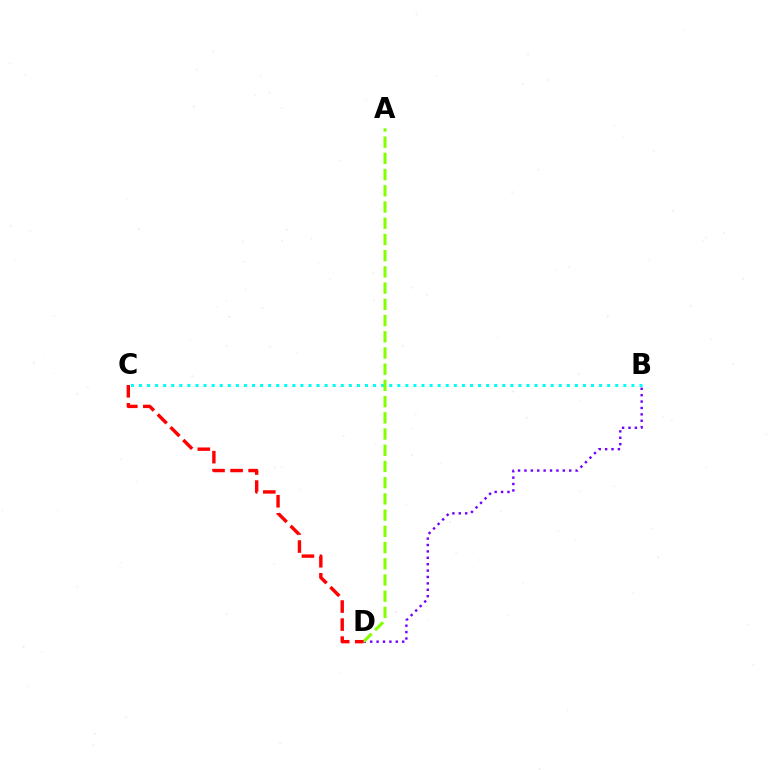{('B', 'D'): [{'color': '#7200ff', 'line_style': 'dotted', 'thickness': 1.74}], ('B', 'C'): [{'color': '#00fff6', 'line_style': 'dotted', 'thickness': 2.19}], ('A', 'D'): [{'color': '#84ff00', 'line_style': 'dashed', 'thickness': 2.2}], ('C', 'D'): [{'color': '#ff0000', 'line_style': 'dashed', 'thickness': 2.45}]}